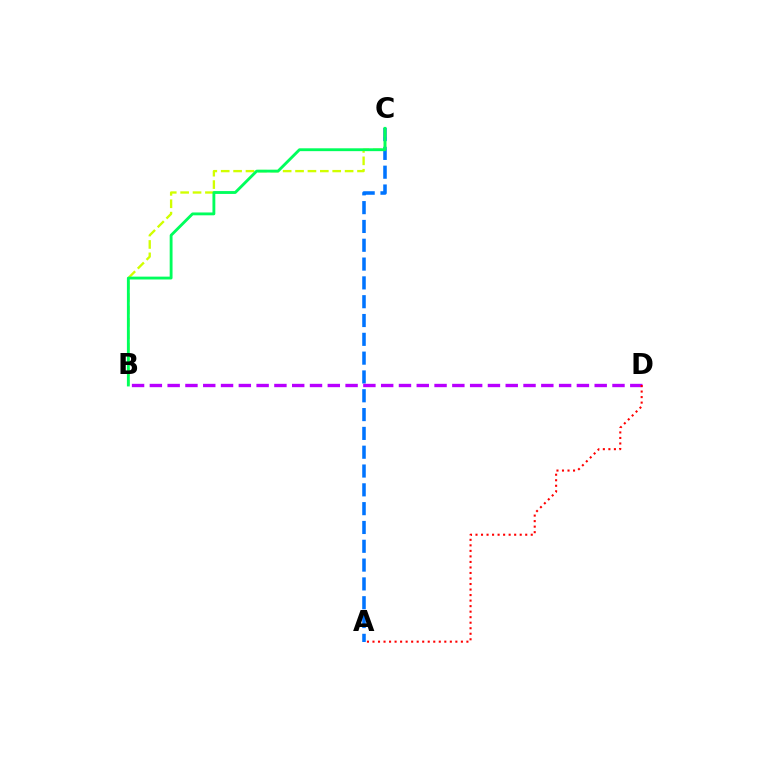{('A', 'C'): [{'color': '#0074ff', 'line_style': 'dashed', 'thickness': 2.56}], ('B', 'C'): [{'color': '#d1ff00', 'line_style': 'dashed', 'thickness': 1.68}, {'color': '#00ff5c', 'line_style': 'solid', 'thickness': 2.05}], ('B', 'D'): [{'color': '#b900ff', 'line_style': 'dashed', 'thickness': 2.42}], ('A', 'D'): [{'color': '#ff0000', 'line_style': 'dotted', 'thickness': 1.5}]}